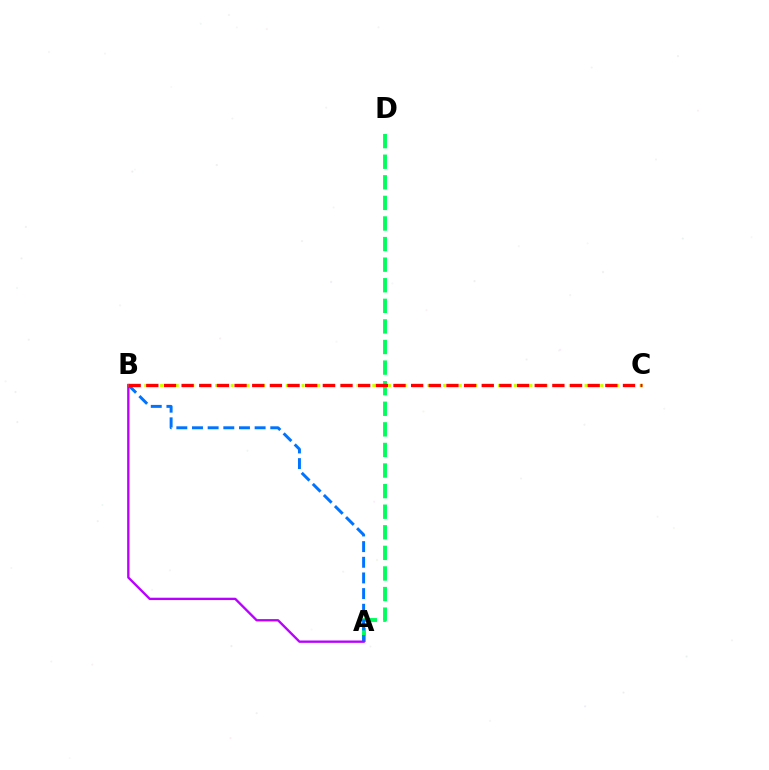{('A', 'D'): [{'color': '#00ff5c', 'line_style': 'dashed', 'thickness': 2.8}], ('A', 'B'): [{'color': '#0074ff', 'line_style': 'dashed', 'thickness': 2.13}, {'color': '#b900ff', 'line_style': 'solid', 'thickness': 1.69}], ('B', 'C'): [{'color': '#d1ff00', 'line_style': 'dotted', 'thickness': 2.14}, {'color': '#ff0000', 'line_style': 'dashed', 'thickness': 2.4}]}